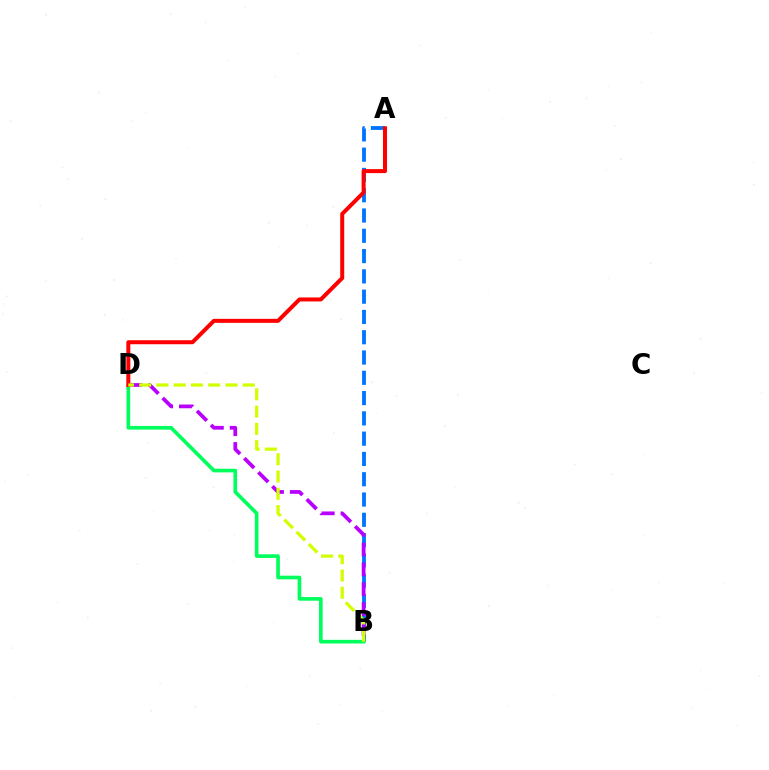{('A', 'B'): [{'color': '#0074ff', 'line_style': 'dashed', 'thickness': 2.76}], ('B', 'D'): [{'color': '#b900ff', 'line_style': 'dashed', 'thickness': 2.7}, {'color': '#00ff5c', 'line_style': 'solid', 'thickness': 2.63}, {'color': '#d1ff00', 'line_style': 'dashed', 'thickness': 2.34}], ('A', 'D'): [{'color': '#ff0000', 'line_style': 'solid', 'thickness': 2.88}]}